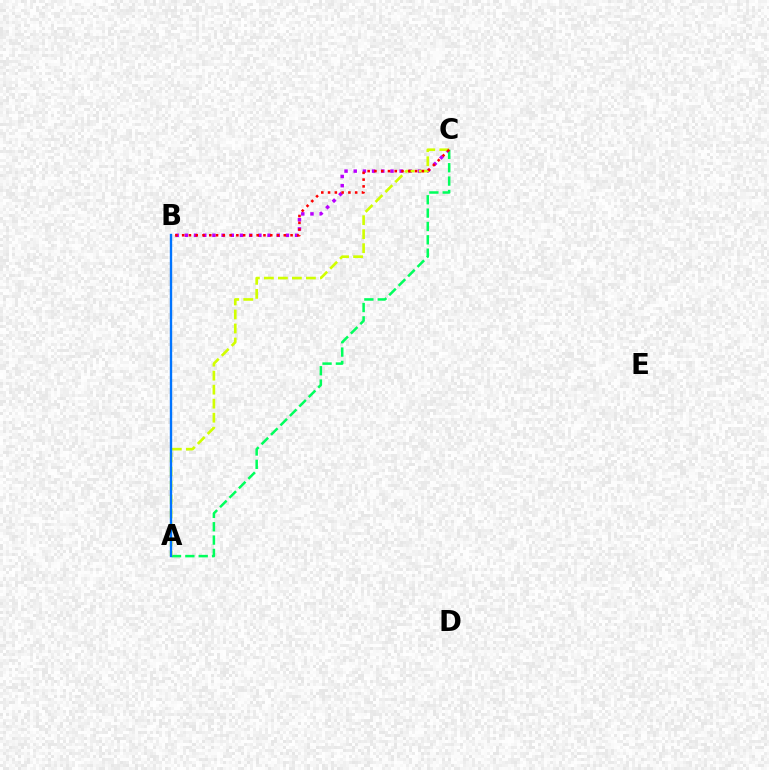{('B', 'C'): [{'color': '#b900ff', 'line_style': 'dotted', 'thickness': 2.5}, {'color': '#ff0000', 'line_style': 'dotted', 'thickness': 1.84}], ('A', 'C'): [{'color': '#00ff5c', 'line_style': 'dashed', 'thickness': 1.81}, {'color': '#d1ff00', 'line_style': 'dashed', 'thickness': 1.9}], ('A', 'B'): [{'color': '#0074ff', 'line_style': 'solid', 'thickness': 1.71}]}